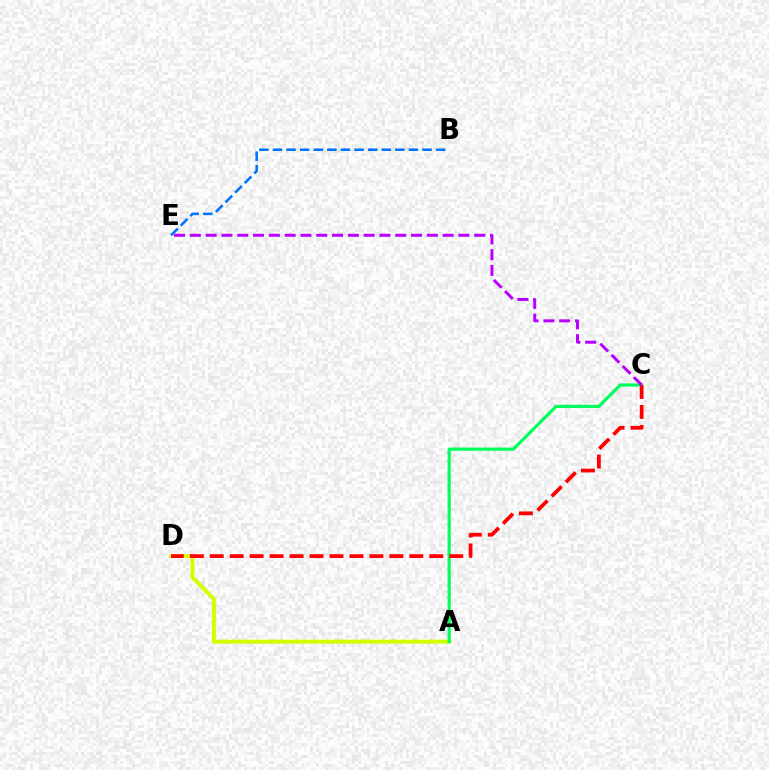{('A', 'D'): [{'color': '#d1ff00', 'line_style': 'solid', 'thickness': 2.86}], ('A', 'C'): [{'color': '#00ff5c', 'line_style': 'solid', 'thickness': 2.3}], ('C', 'D'): [{'color': '#ff0000', 'line_style': 'dashed', 'thickness': 2.71}], ('B', 'E'): [{'color': '#0074ff', 'line_style': 'dashed', 'thickness': 1.85}], ('C', 'E'): [{'color': '#b900ff', 'line_style': 'dashed', 'thickness': 2.15}]}